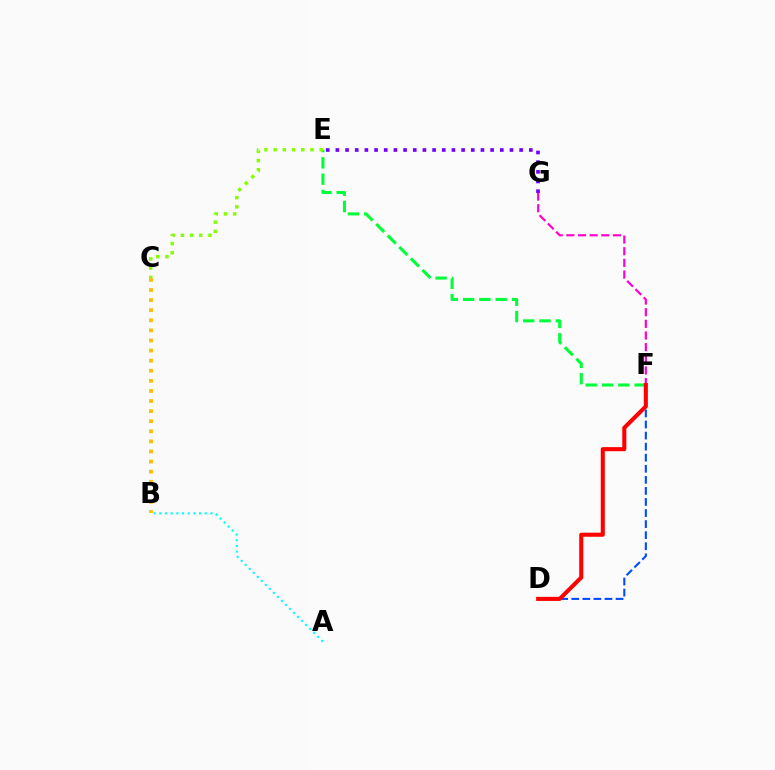{('D', 'F'): [{'color': '#004bff', 'line_style': 'dashed', 'thickness': 1.5}, {'color': '#ff0000', 'line_style': 'solid', 'thickness': 2.93}], ('E', 'F'): [{'color': '#00ff39', 'line_style': 'dashed', 'thickness': 2.21}], ('B', 'C'): [{'color': '#ffbd00', 'line_style': 'dotted', 'thickness': 2.74}], ('F', 'G'): [{'color': '#ff00cf', 'line_style': 'dashed', 'thickness': 1.58}], ('A', 'B'): [{'color': '#00fff6', 'line_style': 'dotted', 'thickness': 1.54}], ('C', 'E'): [{'color': '#84ff00', 'line_style': 'dotted', 'thickness': 2.5}], ('E', 'G'): [{'color': '#7200ff', 'line_style': 'dotted', 'thickness': 2.63}]}